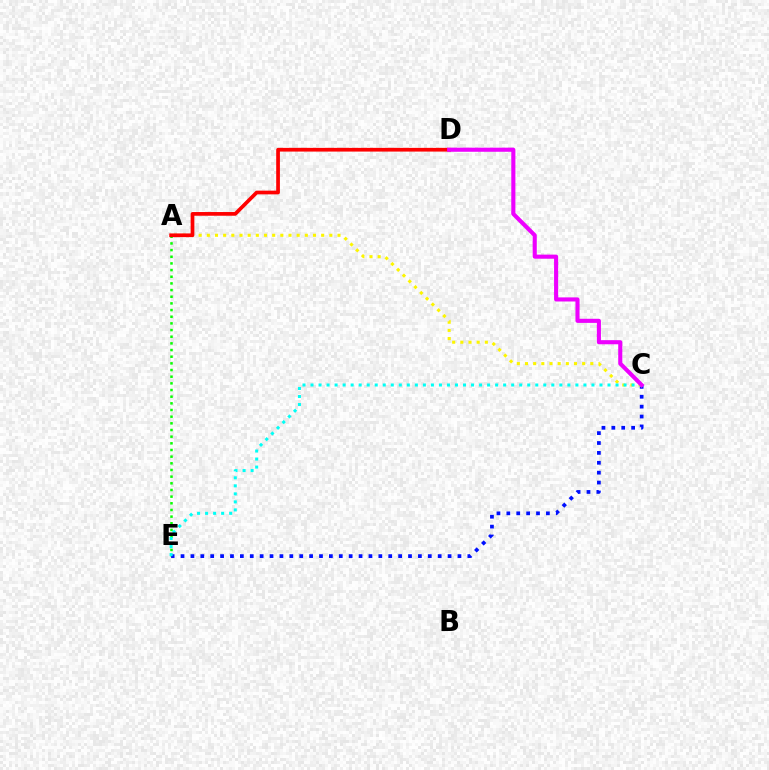{('A', 'E'): [{'color': '#08ff00', 'line_style': 'dotted', 'thickness': 1.81}], ('C', 'E'): [{'color': '#0010ff', 'line_style': 'dotted', 'thickness': 2.69}, {'color': '#00fff6', 'line_style': 'dotted', 'thickness': 2.18}], ('A', 'C'): [{'color': '#fcf500', 'line_style': 'dotted', 'thickness': 2.22}], ('A', 'D'): [{'color': '#ff0000', 'line_style': 'solid', 'thickness': 2.67}], ('C', 'D'): [{'color': '#ee00ff', 'line_style': 'solid', 'thickness': 2.95}]}